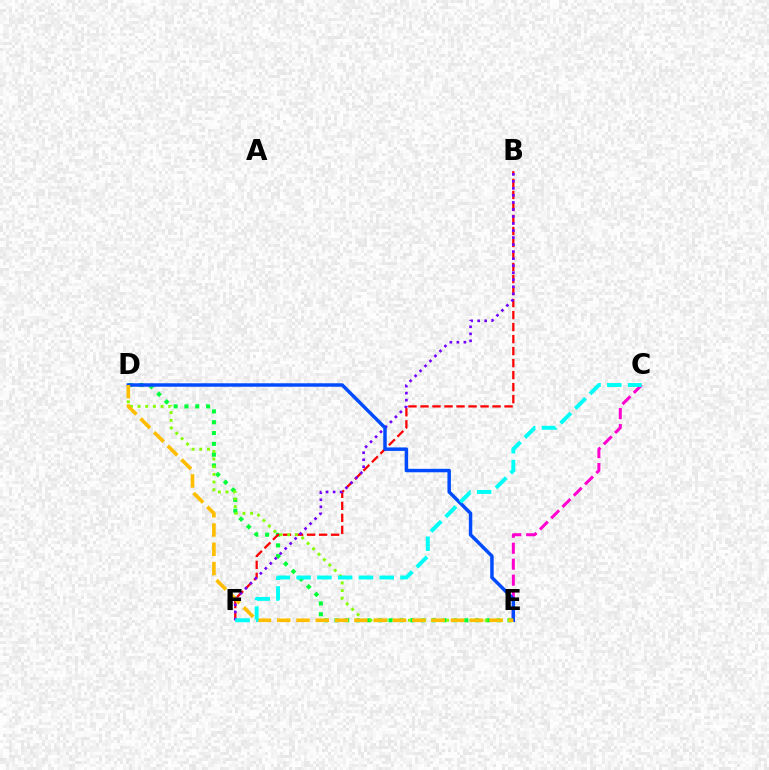{('D', 'E'): [{'color': '#00ff39', 'line_style': 'dotted', 'thickness': 2.94}, {'color': '#004bff', 'line_style': 'solid', 'thickness': 2.5}, {'color': '#84ff00', 'line_style': 'dotted', 'thickness': 2.08}, {'color': '#ffbd00', 'line_style': 'dashed', 'thickness': 2.62}], ('B', 'F'): [{'color': '#ff0000', 'line_style': 'dashed', 'thickness': 1.63}, {'color': '#7200ff', 'line_style': 'dotted', 'thickness': 1.91}], ('C', 'E'): [{'color': '#ff00cf', 'line_style': 'dashed', 'thickness': 2.17}], ('C', 'F'): [{'color': '#00fff6', 'line_style': 'dashed', 'thickness': 2.82}]}